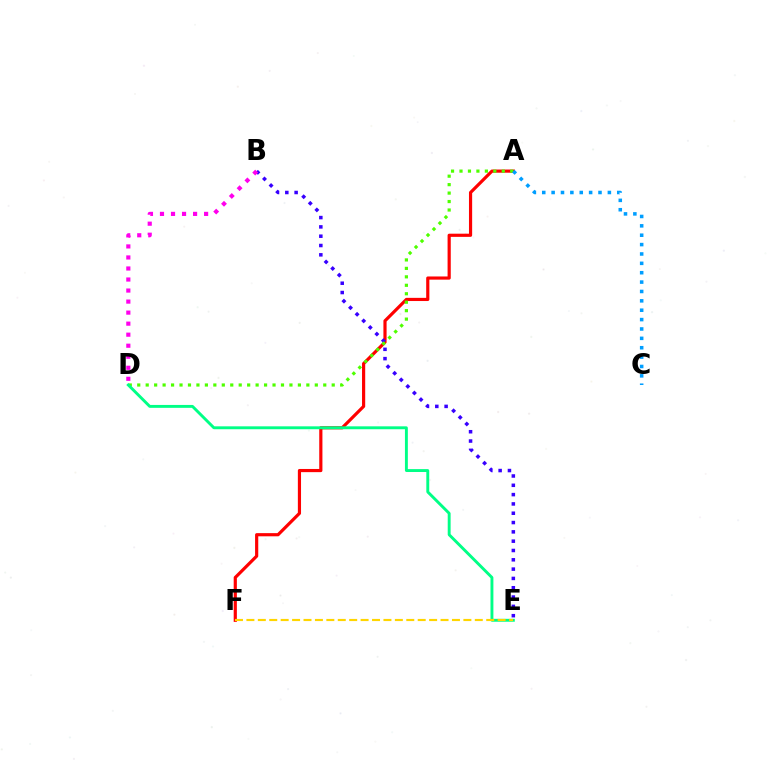{('A', 'F'): [{'color': '#ff0000', 'line_style': 'solid', 'thickness': 2.29}], ('B', 'E'): [{'color': '#3700ff', 'line_style': 'dotted', 'thickness': 2.53}], ('B', 'D'): [{'color': '#ff00ed', 'line_style': 'dotted', 'thickness': 3.0}], ('A', 'D'): [{'color': '#4fff00', 'line_style': 'dotted', 'thickness': 2.3}], ('D', 'E'): [{'color': '#00ff86', 'line_style': 'solid', 'thickness': 2.09}], ('E', 'F'): [{'color': '#ffd500', 'line_style': 'dashed', 'thickness': 1.55}], ('A', 'C'): [{'color': '#009eff', 'line_style': 'dotted', 'thickness': 2.55}]}